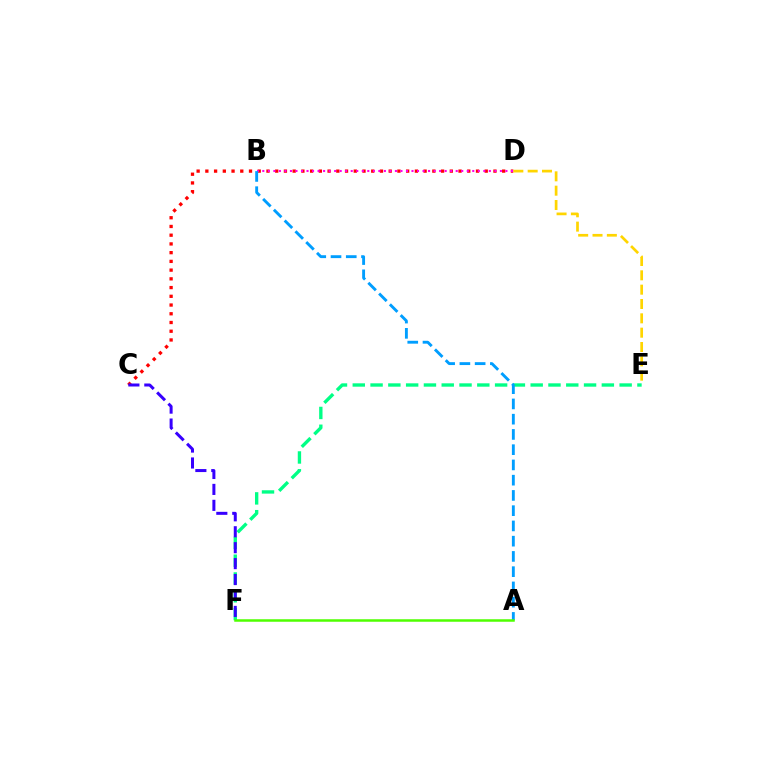{('E', 'F'): [{'color': '#00ff86', 'line_style': 'dashed', 'thickness': 2.42}], ('C', 'D'): [{'color': '#ff0000', 'line_style': 'dotted', 'thickness': 2.37}], ('D', 'E'): [{'color': '#ffd500', 'line_style': 'dashed', 'thickness': 1.95}], ('B', 'D'): [{'color': '#ff00ed', 'line_style': 'dotted', 'thickness': 1.5}], ('C', 'F'): [{'color': '#3700ff', 'line_style': 'dashed', 'thickness': 2.16}], ('A', 'B'): [{'color': '#009eff', 'line_style': 'dashed', 'thickness': 2.07}], ('A', 'F'): [{'color': '#4fff00', 'line_style': 'solid', 'thickness': 1.8}]}